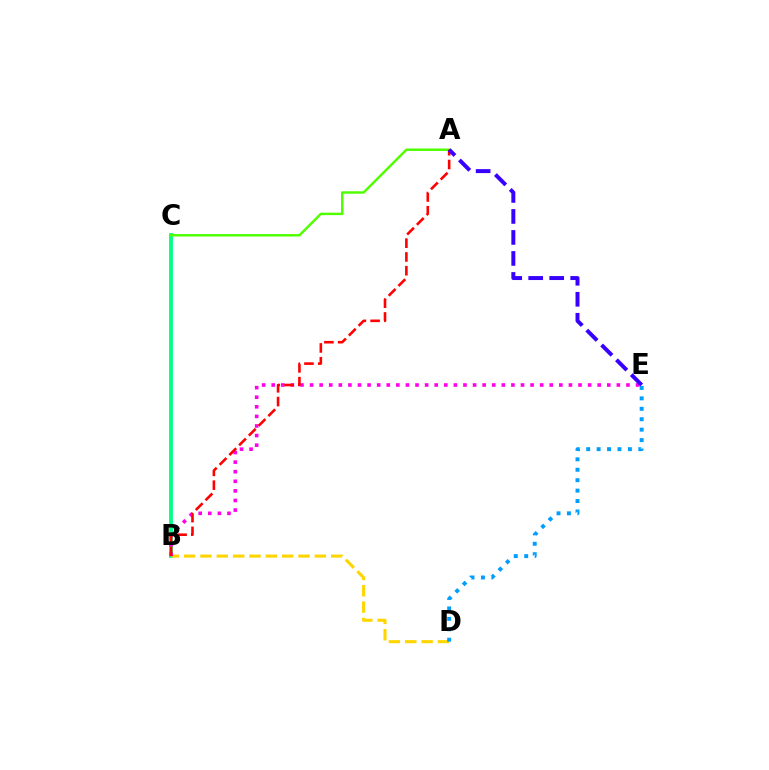{('B', 'C'): [{'color': '#00ff86', 'line_style': 'solid', 'thickness': 2.75}], ('B', 'D'): [{'color': '#ffd500', 'line_style': 'dashed', 'thickness': 2.22}], ('A', 'C'): [{'color': '#4fff00', 'line_style': 'solid', 'thickness': 1.77}], ('B', 'E'): [{'color': '#ff00ed', 'line_style': 'dotted', 'thickness': 2.61}], ('A', 'B'): [{'color': '#ff0000', 'line_style': 'dashed', 'thickness': 1.87}], ('A', 'E'): [{'color': '#3700ff', 'line_style': 'dashed', 'thickness': 2.85}], ('D', 'E'): [{'color': '#009eff', 'line_style': 'dotted', 'thickness': 2.83}]}